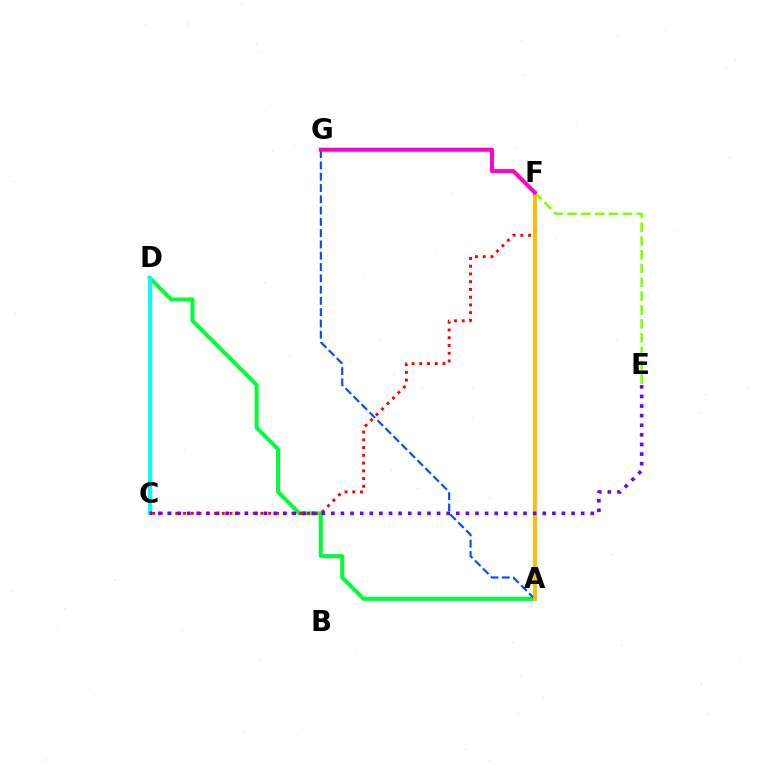{('E', 'F'): [{'color': '#84ff00', 'line_style': 'dashed', 'thickness': 1.88}], ('A', 'D'): [{'color': '#00ff39', 'line_style': 'solid', 'thickness': 2.87}], ('A', 'G'): [{'color': '#004bff', 'line_style': 'dashed', 'thickness': 1.53}], ('C', 'D'): [{'color': '#00fff6', 'line_style': 'solid', 'thickness': 2.86}], ('C', 'F'): [{'color': '#ff0000', 'line_style': 'dotted', 'thickness': 2.1}], ('A', 'F'): [{'color': '#ffbd00', 'line_style': 'solid', 'thickness': 2.75}], ('C', 'E'): [{'color': '#7200ff', 'line_style': 'dotted', 'thickness': 2.61}], ('F', 'G'): [{'color': '#ff00cf', 'line_style': 'solid', 'thickness': 2.91}]}